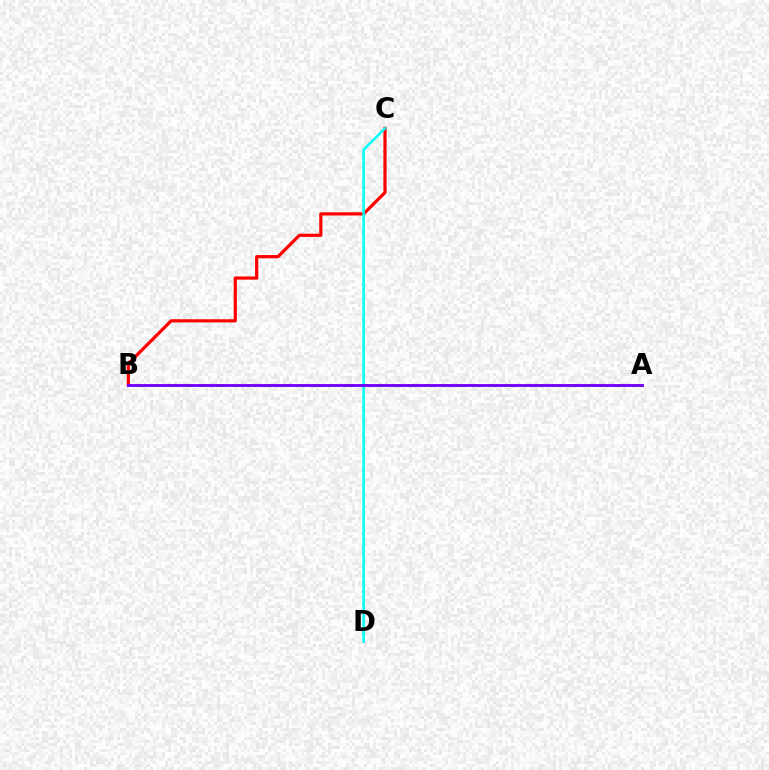{('A', 'B'): [{'color': '#84ff00', 'line_style': 'dashed', 'thickness': 2.17}, {'color': '#7200ff', 'line_style': 'solid', 'thickness': 2.06}], ('B', 'C'): [{'color': '#ff0000', 'line_style': 'solid', 'thickness': 2.3}], ('C', 'D'): [{'color': '#00fff6', 'line_style': 'solid', 'thickness': 1.8}]}